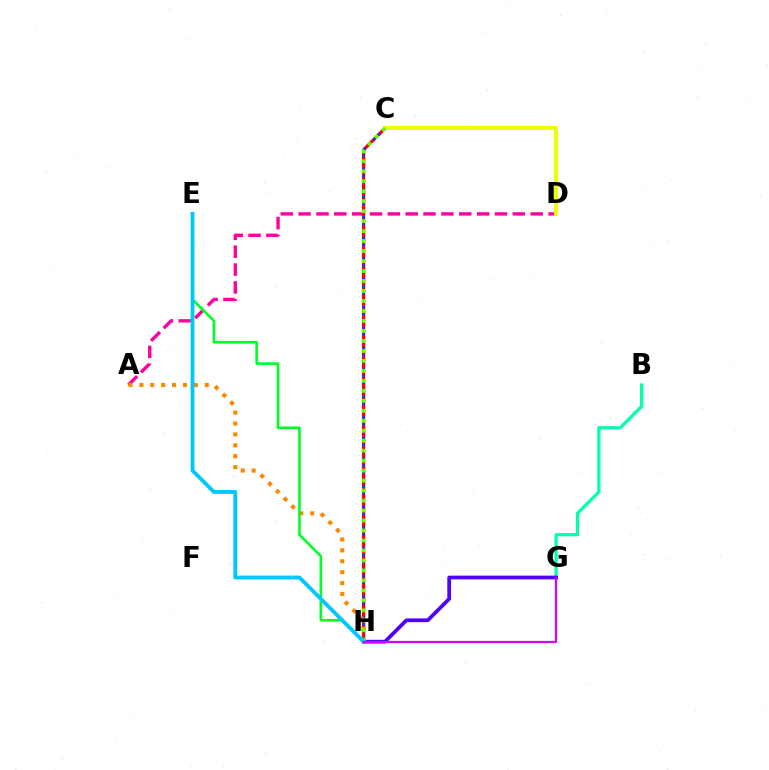{('B', 'G'): [{'color': '#00ffaf', 'line_style': 'solid', 'thickness': 2.35}], ('A', 'D'): [{'color': '#ff00a0', 'line_style': 'dashed', 'thickness': 2.43}], ('C', 'H'): [{'color': '#ff0000', 'line_style': 'solid', 'thickness': 2.37}, {'color': '#003fff', 'line_style': 'dotted', 'thickness': 1.87}, {'color': '#66ff00', 'line_style': 'dotted', 'thickness': 2.71}], ('C', 'D'): [{'color': '#eeff00', 'line_style': 'solid', 'thickness': 2.83}], ('G', 'H'): [{'color': '#4f00ff', 'line_style': 'solid', 'thickness': 2.68}, {'color': '#d600ff', 'line_style': 'solid', 'thickness': 1.59}], ('A', 'H'): [{'color': '#ff8800', 'line_style': 'dotted', 'thickness': 2.96}], ('E', 'H'): [{'color': '#00ff27', 'line_style': 'solid', 'thickness': 1.88}, {'color': '#00c7ff', 'line_style': 'solid', 'thickness': 2.76}]}